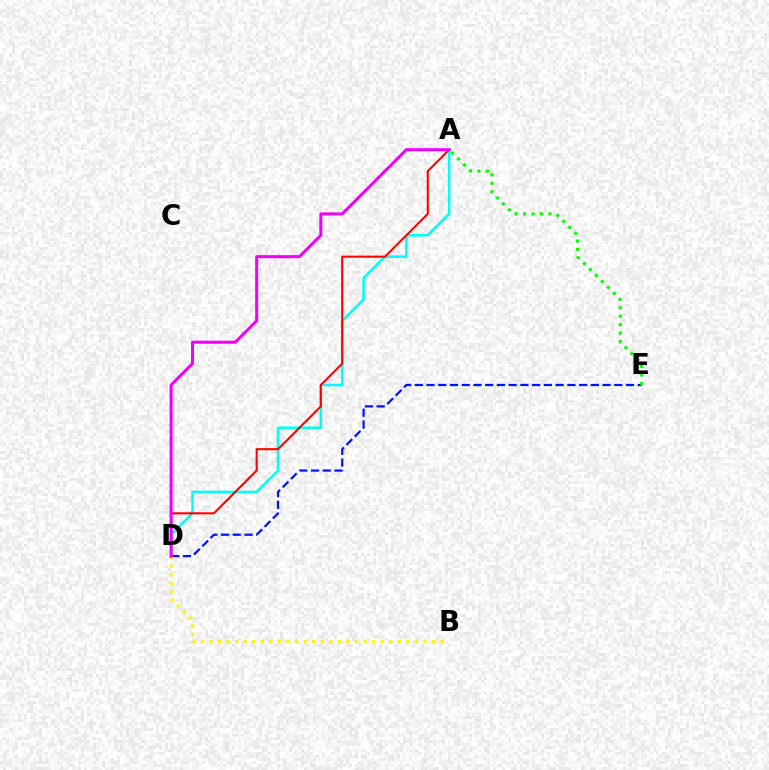{('A', 'D'): [{'color': '#00fff6', 'line_style': 'solid', 'thickness': 1.86}, {'color': '#ff0000', 'line_style': 'solid', 'thickness': 1.5}, {'color': '#ee00ff', 'line_style': 'solid', 'thickness': 2.19}], ('D', 'E'): [{'color': '#0010ff', 'line_style': 'dashed', 'thickness': 1.59}], ('B', 'D'): [{'color': '#fcf500', 'line_style': 'dotted', 'thickness': 2.32}], ('A', 'E'): [{'color': '#08ff00', 'line_style': 'dotted', 'thickness': 2.29}]}